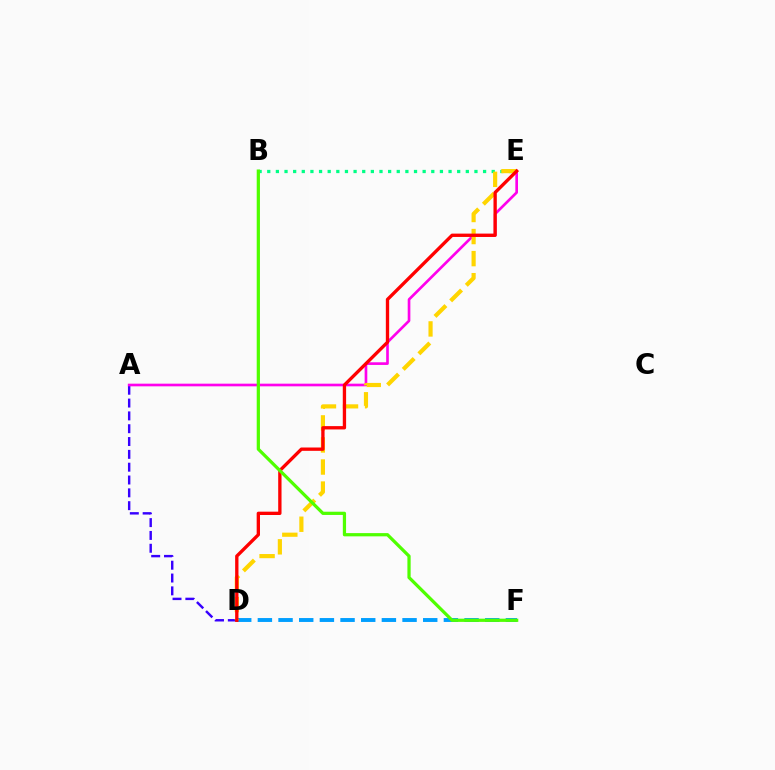{('D', 'F'): [{'color': '#009eff', 'line_style': 'dashed', 'thickness': 2.81}], ('B', 'E'): [{'color': '#00ff86', 'line_style': 'dotted', 'thickness': 2.35}], ('A', 'D'): [{'color': '#3700ff', 'line_style': 'dashed', 'thickness': 1.74}], ('A', 'E'): [{'color': '#ff00ed', 'line_style': 'solid', 'thickness': 1.92}], ('D', 'E'): [{'color': '#ffd500', 'line_style': 'dashed', 'thickness': 3.0}, {'color': '#ff0000', 'line_style': 'solid', 'thickness': 2.39}], ('B', 'F'): [{'color': '#4fff00', 'line_style': 'solid', 'thickness': 2.33}]}